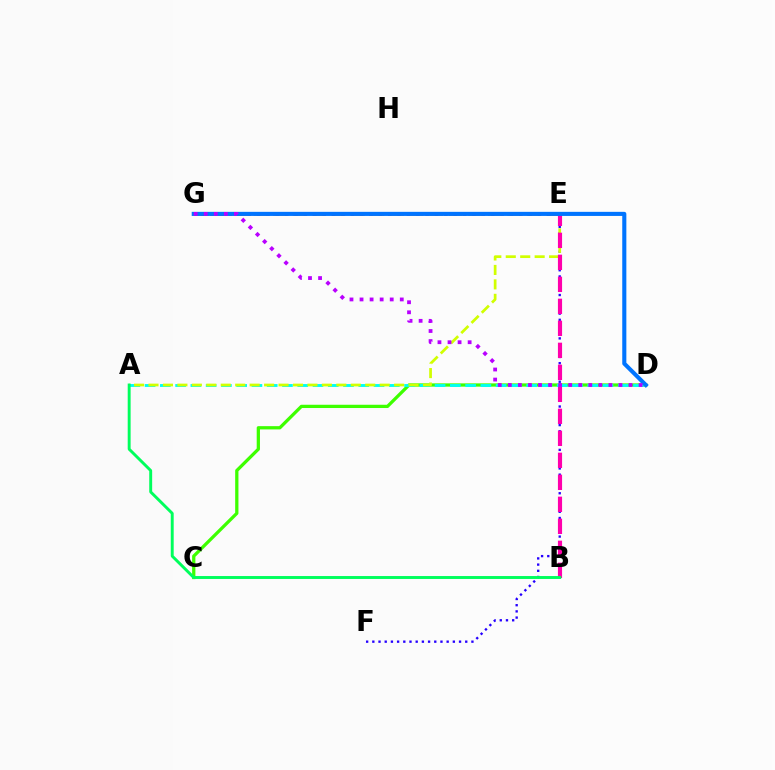{('E', 'G'): [{'color': '#ff9400', 'line_style': 'dashed', 'thickness': 2.65}, {'color': '#ff0000', 'line_style': 'dotted', 'thickness': 2.54}], ('E', 'F'): [{'color': '#2500ff', 'line_style': 'dotted', 'thickness': 1.68}], ('C', 'D'): [{'color': '#3dff00', 'line_style': 'solid', 'thickness': 2.35}], ('A', 'D'): [{'color': '#00fff6', 'line_style': 'dashed', 'thickness': 2.07}], ('A', 'E'): [{'color': '#d1ff00', 'line_style': 'dashed', 'thickness': 1.96}], ('B', 'E'): [{'color': '#ff00ac', 'line_style': 'dashed', 'thickness': 2.99}], ('D', 'G'): [{'color': '#0074ff', 'line_style': 'solid', 'thickness': 2.95}, {'color': '#b900ff', 'line_style': 'dotted', 'thickness': 2.73}], ('A', 'B'): [{'color': '#00ff5c', 'line_style': 'solid', 'thickness': 2.1}]}